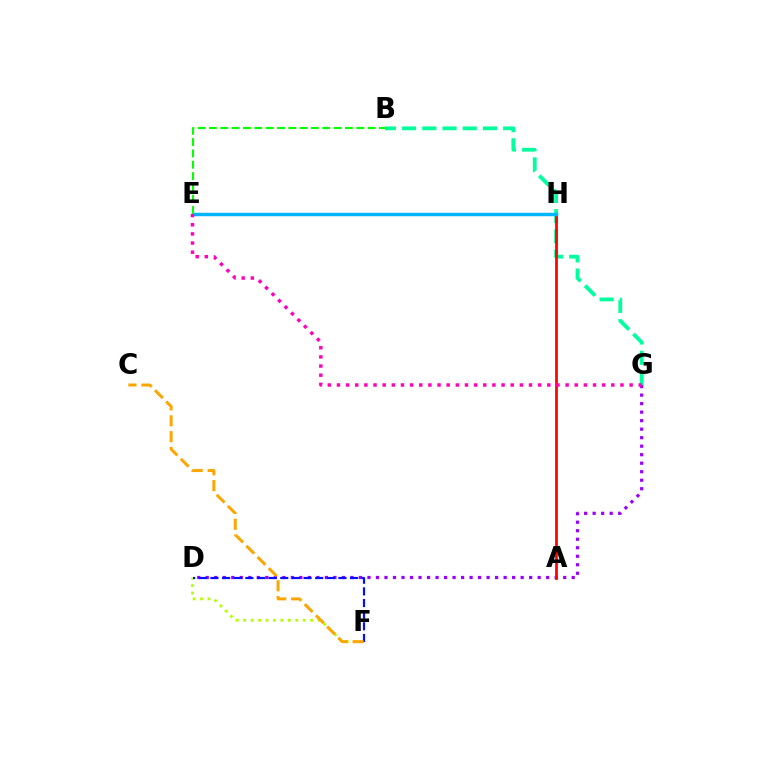{('D', 'F'): [{'color': '#b3ff00', 'line_style': 'dotted', 'thickness': 2.02}, {'color': '#0010ff', 'line_style': 'dashed', 'thickness': 1.58}], ('B', 'G'): [{'color': '#00ff9d', 'line_style': 'dashed', 'thickness': 2.75}], ('D', 'G'): [{'color': '#9b00ff', 'line_style': 'dotted', 'thickness': 2.31}], ('A', 'H'): [{'color': '#ff0000', 'line_style': 'solid', 'thickness': 1.95}], ('E', 'H'): [{'color': '#00b5ff', 'line_style': 'solid', 'thickness': 2.48}], ('C', 'F'): [{'color': '#ffa500', 'line_style': 'dashed', 'thickness': 2.15}], ('E', 'G'): [{'color': '#ff00bd', 'line_style': 'dotted', 'thickness': 2.48}], ('B', 'E'): [{'color': '#08ff00', 'line_style': 'dashed', 'thickness': 1.54}]}